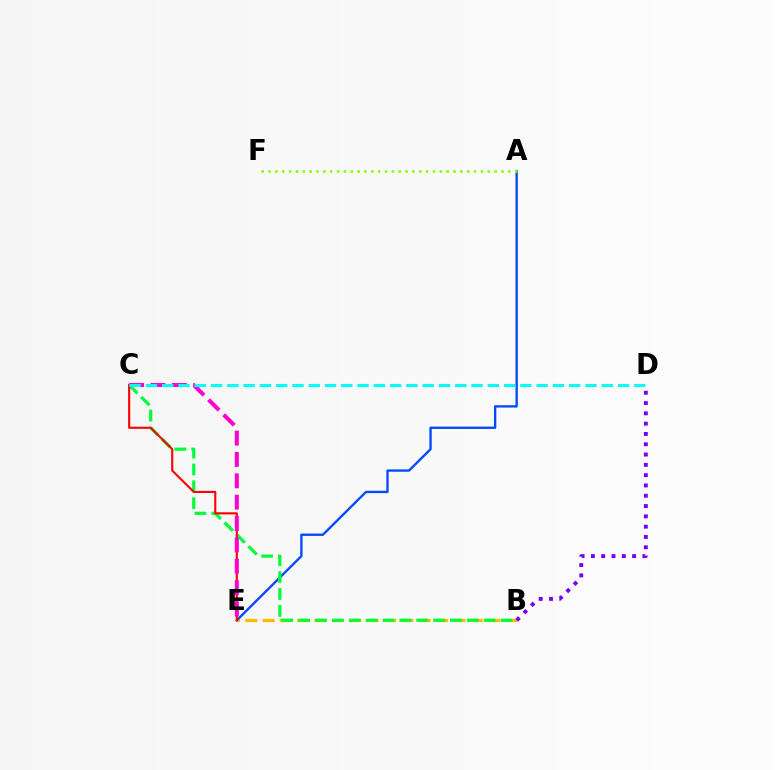{('B', 'E'): [{'color': '#ffbd00', 'line_style': 'dashed', 'thickness': 2.36}], ('A', 'E'): [{'color': '#004bff', 'line_style': 'solid', 'thickness': 1.69}], ('B', 'C'): [{'color': '#00ff39', 'line_style': 'dashed', 'thickness': 2.29}], ('A', 'F'): [{'color': '#84ff00', 'line_style': 'dotted', 'thickness': 1.86}], ('B', 'D'): [{'color': '#7200ff', 'line_style': 'dotted', 'thickness': 2.8}], ('C', 'E'): [{'color': '#ff0000', 'line_style': 'solid', 'thickness': 1.51}, {'color': '#ff00cf', 'line_style': 'dashed', 'thickness': 2.9}], ('C', 'D'): [{'color': '#00fff6', 'line_style': 'dashed', 'thickness': 2.21}]}